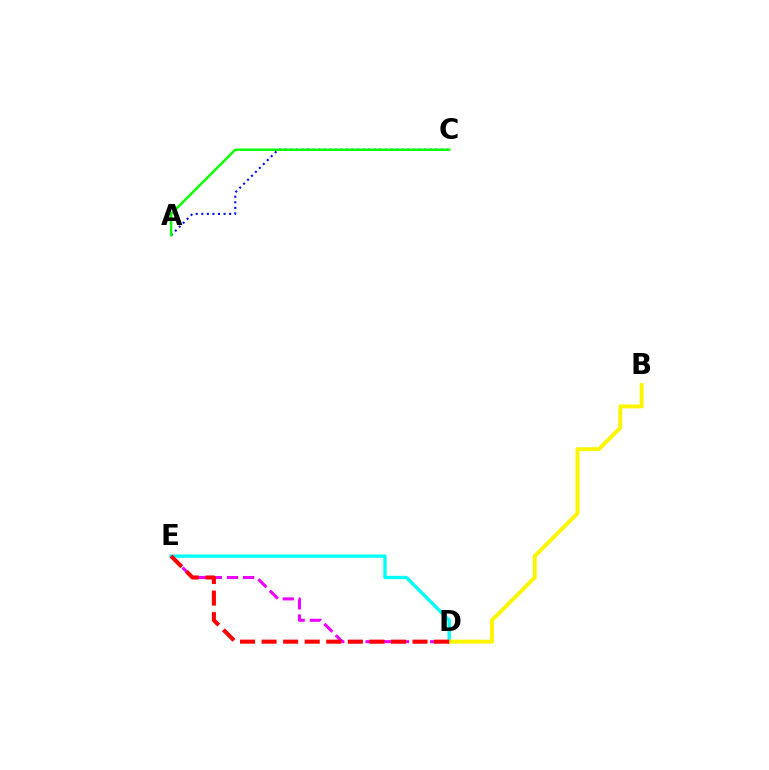{('D', 'E'): [{'color': '#00fff6', 'line_style': 'solid', 'thickness': 2.4}, {'color': '#ee00ff', 'line_style': 'dashed', 'thickness': 2.19}, {'color': '#ff0000', 'line_style': 'dashed', 'thickness': 2.93}], ('B', 'D'): [{'color': '#fcf500', 'line_style': 'solid', 'thickness': 2.82}], ('A', 'C'): [{'color': '#0010ff', 'line_style': 'dotted', 'thickness': 1.51}, {'color': '#08ff00', 'line_style': 'solid', 'thickness': 1.75}]}